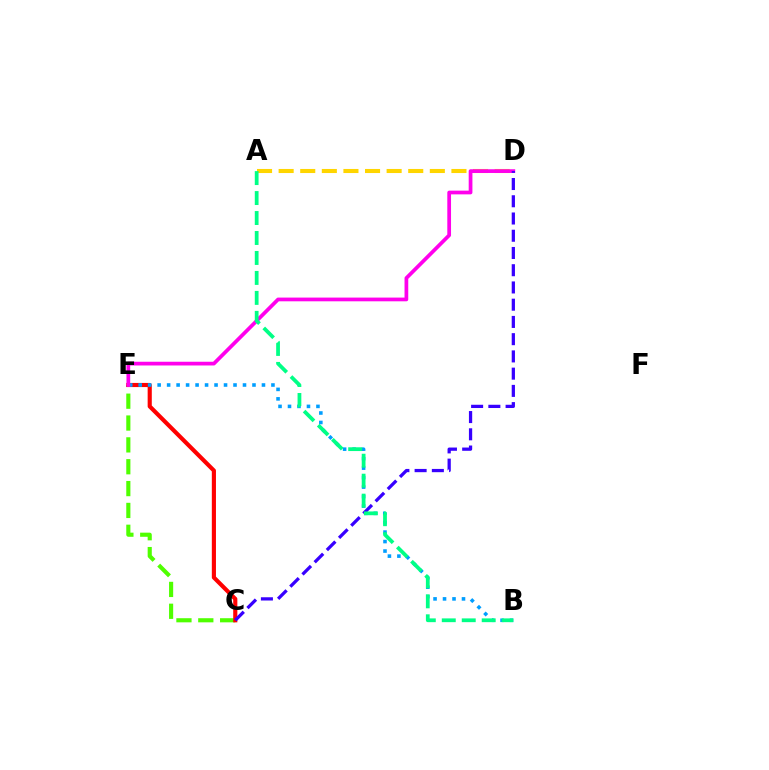{('A', 'D'): [{'color': '#ffd500', 'line_style': 'dashed', 'thickness': 2.93}], ('C', 'E'): [{'color': '#4fff00', 'line_style': 'dashed', 'thickness': 2.97}, {'color': '#ff0000', 'line_style': 'solid', 'thickness': 2.98}], ('B', 'E'): [{'color': '#009eff', 'line_style': 'dotted', 'thickness': 2.58}], ('D', 'E'): [{'color': '#ff00ed', 'line_style': 'solid', 'thickness': 2.68}], ('C', 'D'): [{'color': '#3700ff', 'line_style': 'dashed', 'thickness': 2.34}], ('A', 'B'): [{'color': '#00ff86', 'line_style': 'dashed', 'thickness': 2.71}]}